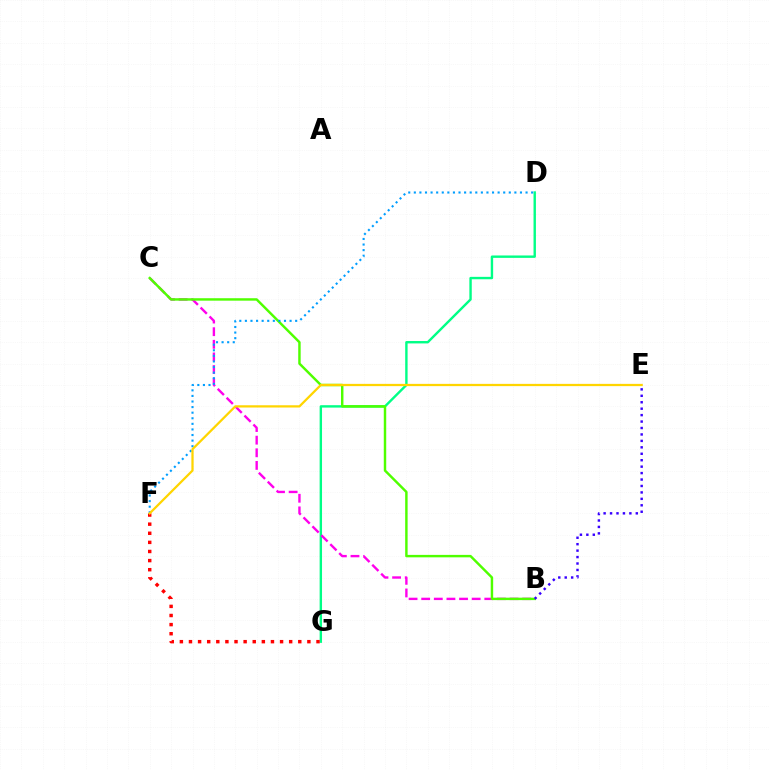{('D', 'G'): [{'color': '#00ff86', 'line_style': 'solid', 'thickness': 1.73}], ('B', 'C'): [{'color': '#ff00ed', 'line_style': 'dashed', 'thickness': 1.71}, {'color': '#4fff00', 'line_style': 'solid', 'thickness': 1.76}], ('F', 'G'): [{'color': '#ff0000', 'line_style': 'dotted', 'thickness': 2.47}], ('D', 'F'): [{'color': '#009eff', 'line_style': 'dotted', 'thickness': 1.52}], ('E', 'F'): [{'color': '#ffd500', 'line_style': 'solid', 'thickness': 1.62}], ('B', 'E'): [{'color': '#3700ff', 'line_style': 'dotted', 'thickness': 1.75}]}